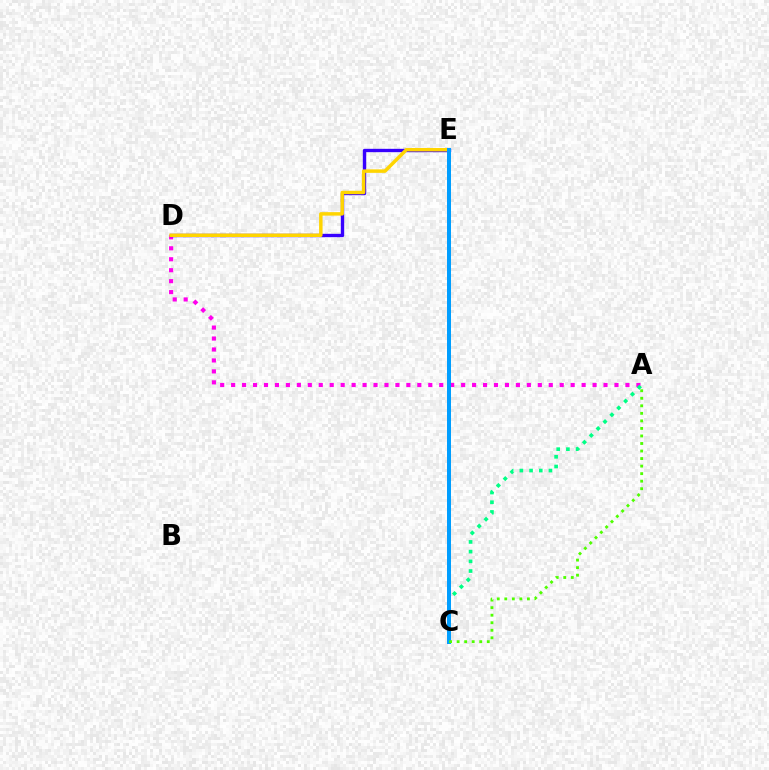{('C', 'E'): [{'color': '#ff0000', 'line_style': 'solid', 'thickness': 1.62}, {'color': '#009eff', 'line_style': 'solid', 'thickness': 2.88}], ('A', 'D'): [{'color': '#ff00ed', 'line_style': 'dotted', 'thickness': 2.98}], ('D', 'E'): [{'color': '#3700ff', 'line_style': 'solid', 'thickness': 2.42}, {'color': '#ffd500', 'line_style': 'solid', 'thickness': 2.5}], ('A', 'C'): [{'color': '#00ff86', 'line_style': 'dotted', 'thickness': 2.64}, {'color': '#4fff00', 'line_style': 'dotted', 'thickness': 2.05}]}